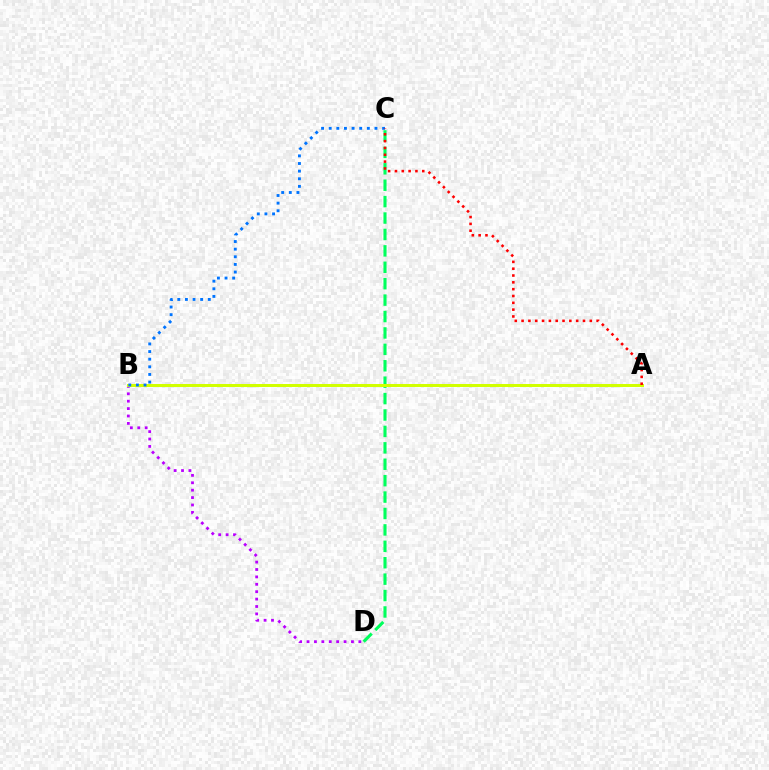{('C', 'D'): [{'color': '#00ff5c', 'line_style': 'dashed', 'thickness': 2.23}], ('B', 'D'): [{'color': '#b900ff', 'line_style': 'dotted', 'thickness': 2.01}], ('A', 'B'): [{'color': '#d1ff00', 'line_style': 'solid', 'thickness': 2.16}], ('B', 'C'): [{'color': '#0074ff', 'line_style': 'dotted', 'thickness': 2.07}], ('A', 'C'): [{'color': '#ff0000', 'line_style': 'dotted', 'thickness': 1.85}]}